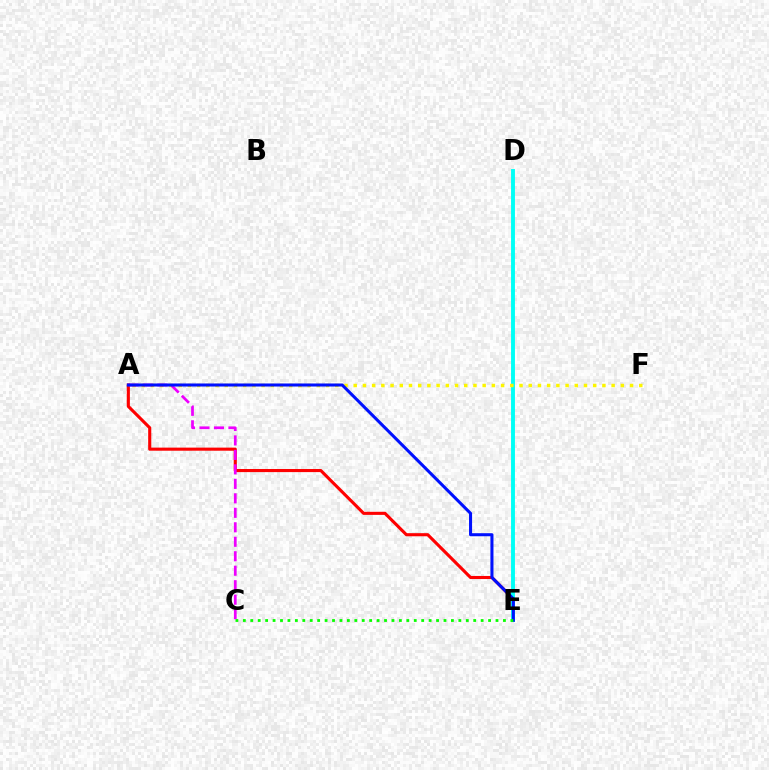{('A', 'E'): [{'color': '#ff0000', 'line_style': 'solid', 'thickness': 2.23}, {'color': '#0010ff', 'line_style': 'solid', 'thickness': 2.19}], ('D', 'E'): [{'color': '#00fff6', 'line_style': 'solid', 'thickness': 2.8}], ('A', 'F'): [{'color': '#fcf500', 'line_style': 'dotted', 'thickness': 2.5}], ('A', 'C'): [{'color': '#ee00ff', 'line_style': 'dashed', 'thickness': 1.97}], ('C', 'E'): [{'color': '#08ff00', 'line_style': 'dotted', 'thickness': 2.02}]}